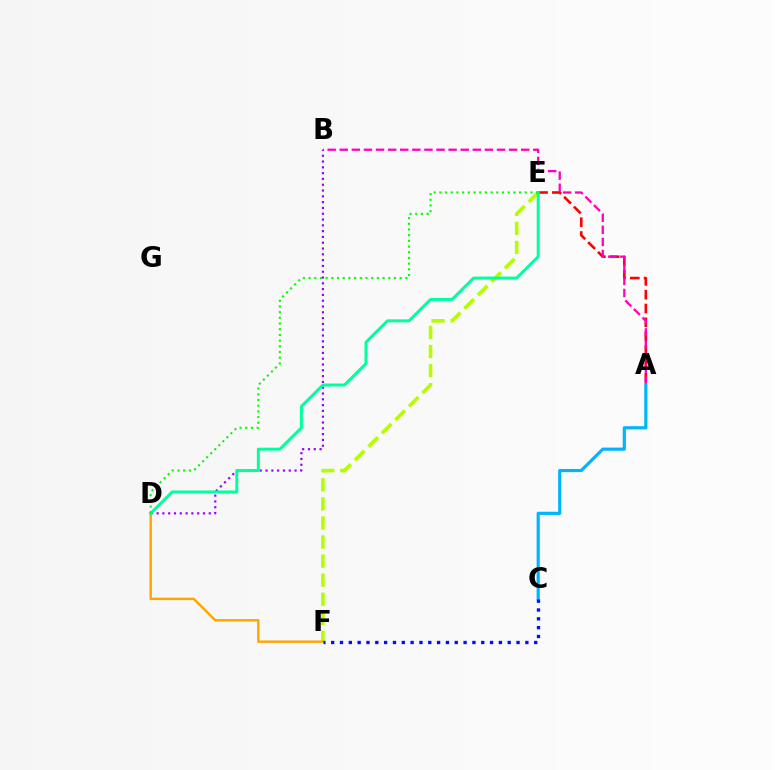{('E', 'F'): [{'color': '#b3ff00', 'line_style': 'dashed', 'thickness': 2.59}], ('A', 'E'): [{'color': '#ff0000', 'line_style': 'dashed', 'thickness': 1.88}], ('B', 'D'): [{'color': '#9b00ff', 'line_style': 'dotted', 'thickness': 1.58}], ('A', 'B'): [{'color': '#ff00bd', 'line_style': 'dashed', 'thickness': 1.64}], ('A', 'C'): [{'color': '#00b5ff', 'line_style': 'solid', 'thickness': 2.28}], ('D', 'F'): [{'color': '#ffa500', 'line_style': 'solid', 'thickness': 1.73}], ('D', 'E'): [{'color': '#00ff9d', 'line_style': 'solid', 'thickness': 2.13}, {'color': '#08ff00', 'line_style': 'dotted', 'thickness': 1.55}], ('C', 'F'): [{'color': '#0010ff', 'line_style': 'dotted', 'thickness': 2.4}]}